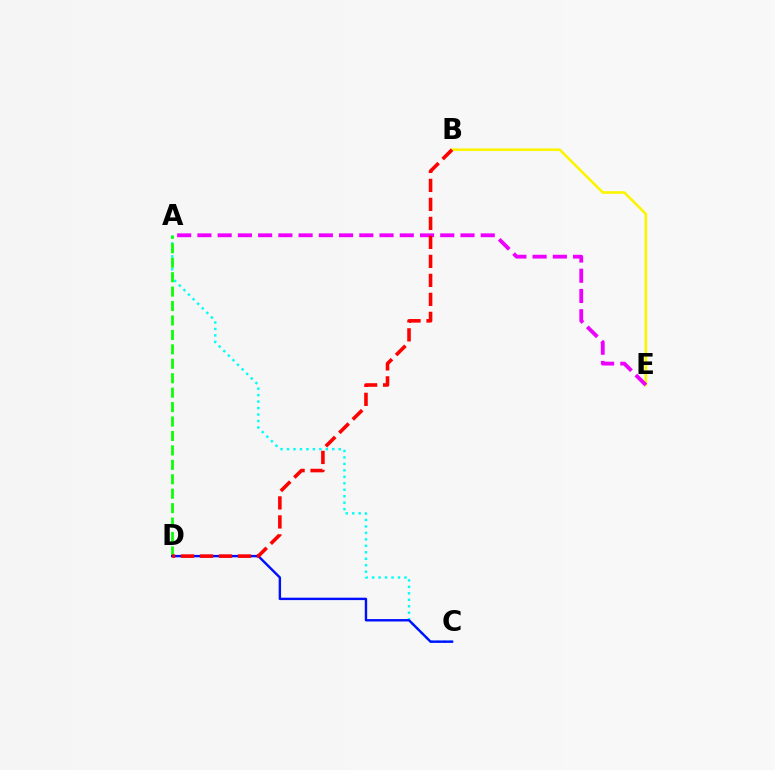{('A', 'C'): [{'color': '#00fff6', 'line_style': 'dotted', 'thickness': 1.76}], ('B', 'E'): [{'color': '#fcf500', 'line_style': 'solid', 'thickness': 1.88}], ('A', 'E'): [{'color': '#ee00ff', 'line_style': 'dashed', 'thickness': 2.75}], ('A', 'D'): [{'color': '#08ff00', 'line_style': 'dashed', 'thickness': 1.96}], ('C', 'D'): [{'color': '#0010ff', 'line_style': 'solid', 'thickness': 1.73}], ('B', 'D'): [{'color': '#ff0000', 'line_style': 'dashed', 'thickness': 2.58}]}